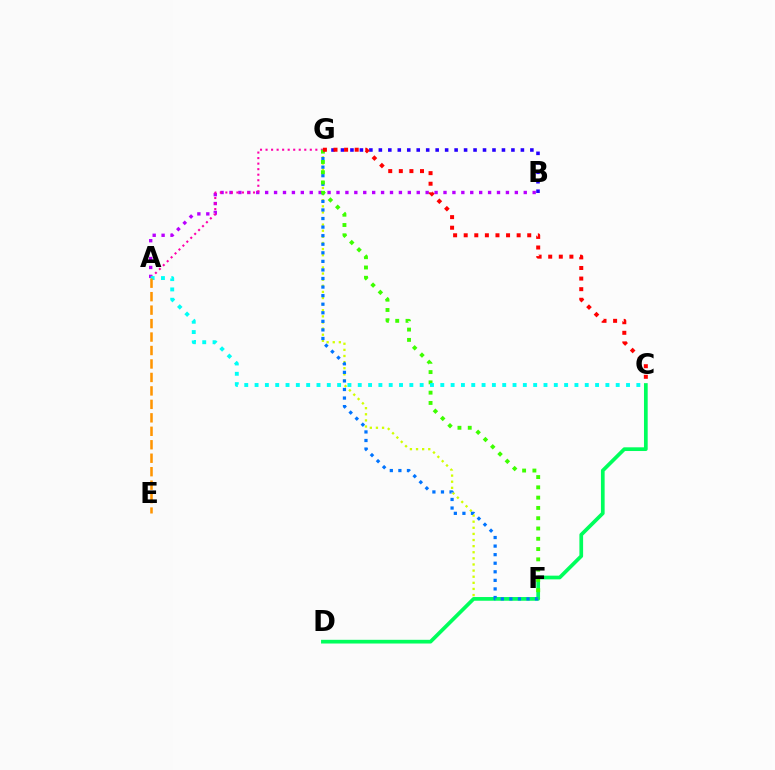{('F', 'G'): [{'color': '#d1ff00', 'line_style': 'dotted', 'thickness': 1.66}, {'color': '#0074ff', 'line_style': 'dotted', 'thickness': 2.33}, {'color': '#3dff00', 'line_style': 'dotted', 'thickness': 2.8}], ('B', 'G'): [{'color': '#2500ff', 'line_style': 'dotted', 'thickness': 2.57}], ('C', 'D'): [{'color': '#00ff5c', 'line_style': 'solid', 'thickness': 2.67}], ('A', 'B'): [{'color': '#b900ff', 'line_style': 'dotted', 'thickness': 2.42}], ('A', 'G'): [{'color': '#ff00ac', 'line_style': 'dotted', 'thickness': 1.5}], ('C', 'G'): [{'color': '#ff0000', 'line_style': 'dotted', 'thickness': 2.88}], ('A', 'C'): [{'color': '#00fff6', 'line_style': 'dotted', 'thickness': 2.8}], ('A', 'E'): [{'color': '#ff9400', 'line_style': 'dashed', 'thickness': 1.83}]}